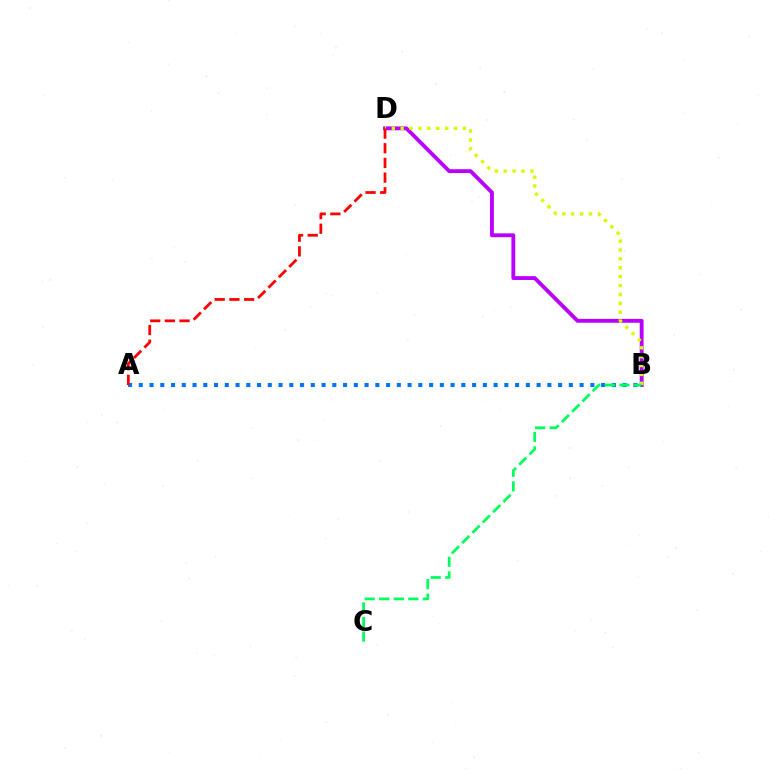{('B', 'D'): [{'color': '#b900ff', 'line_style': 'solid', 'thickness': 2.76}, {'color': '#d1ff00', 'line_style': 'dotted', 'thickness': 2.41}], ('A', 'B'): [{'color': '#0074ff', 'line_style': 'dotted', 'thickness': 2.92}], ('B', 'C'): [{'color': '#00ff5c', 'line_style': 'dashed', 'thickness': 1.98}], ('A', 'D'): [{'color': '#ff0000', 'line_style': 'dashed', 'thickness': 1.99}]}